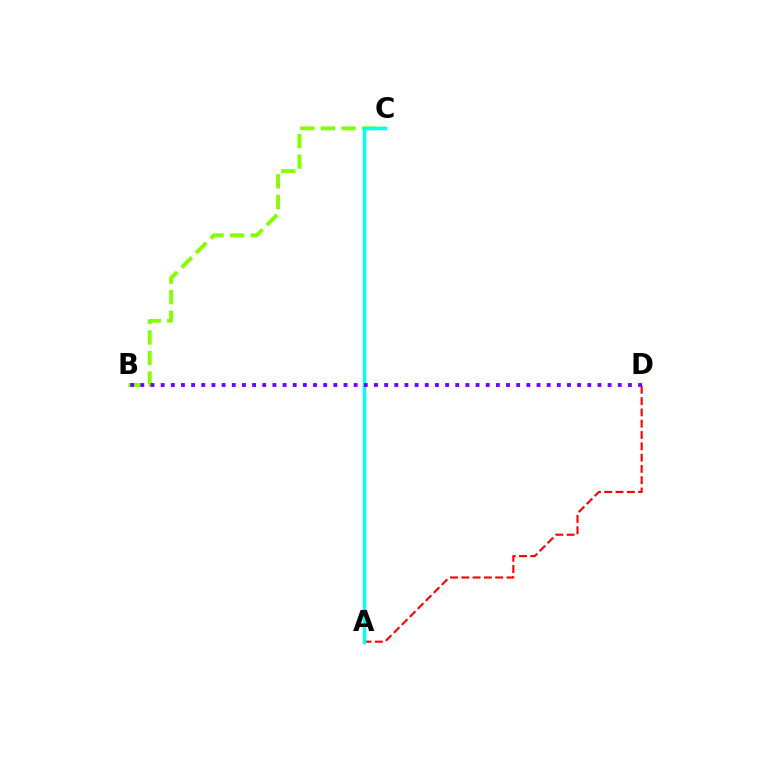{('B', 'C'): [{'color': '#84ff00', 'line_style': 'dashed', 'thickness': 2.79}], ('A', 'D'): [{'color': '#ff0000', 'line_style': 'dashed', 'thickness': 1.54}], ('A', 'C'): [{'color': '#00fff6', 'line_style': 'solid', 'thickness': 2.5}], ('B', 'D'): [{'color': '#7200ff', 'line_style': 'dotted', 'thickness': 2.76}]}